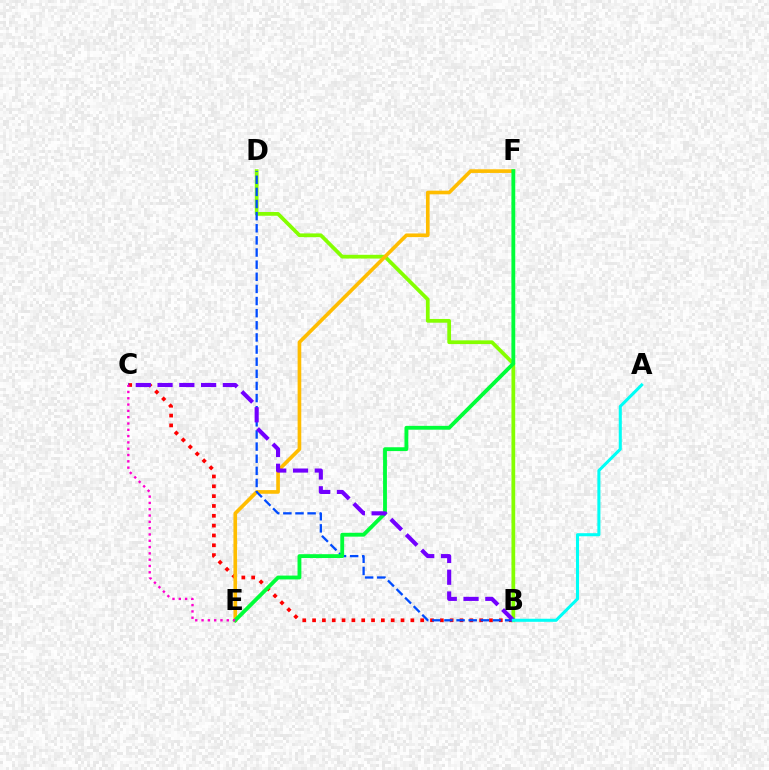{('B', 'D'): [{'color': '#84ff00', 'line_style': 'solid', 'thickness': 2.69}, {'color': '#004bff', 'line_style': 'dashed', 'thickness': 1.65}], ('B', 'C'): [{'color': '#ff0000', 'line_style': 'dotted', 'thickness': 2.67}, {'color': '#7200ff', 'line_style': 'dashed', 'thickness': 2.96}], ('E', 'F'): [{'color': '#ffbd00', 'line_style': 'solid', 'thickness': 2.63}, {'color': '#00ff39', 'line_style': 'solid', 'thickness': 2.76}], ('C', 'E'): [{'color': '#ff00cf', 'line_style': 'dotted', 'thickness': 1.71}], ('A', 'B'): [{'color': '#00fff6', 'line_style': 'solid', 'thickness': 2.21}]}